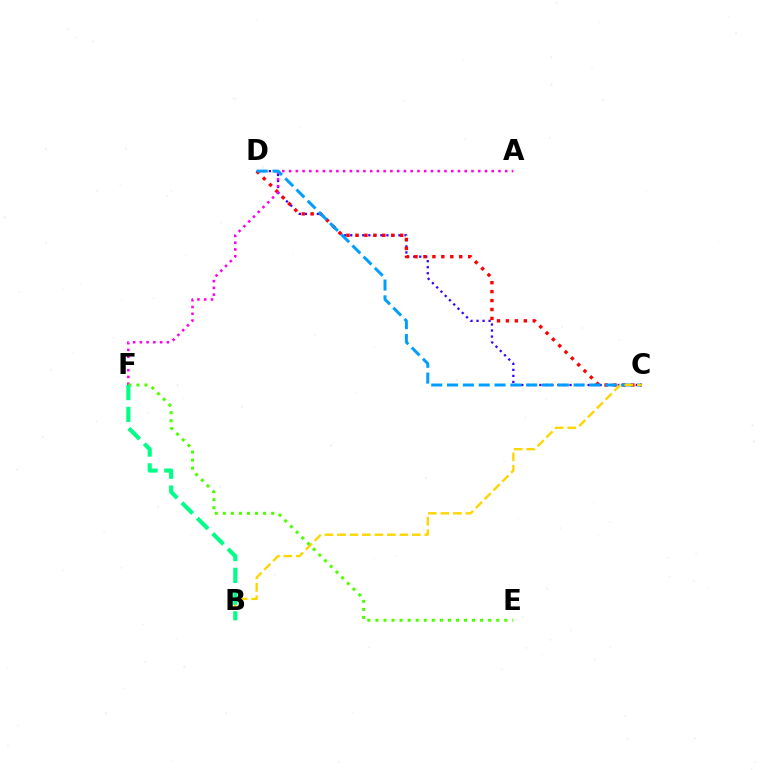{('C', 'D'): [{'color': '#3700ff', 'line_style': 'dotted', 'thickness': 1.64}, {'color': '#ff0000', 'line_style': 'dotted', 'thickness': 2.43}, {'color': '#009eff', 'line_style': 'dashed', 'thickness': 2.15}], ('A', 'F'): [{'color': '#ff00ed', 'line_style': 'dotted', 'thickness': 1.84}], ('B', 'C'): [{'color': '#ffd500', 'line_style': 'dashed', 'thickness': 1.7}], ('E', 'F'): [{'color': '#4fff00', 'line_style': 'dotted', 'thickness': 2.19}], ('B', 'F'): [{'color': '#00ff86', 'line_style': 'dashed', 'thickness': 2.96}]}